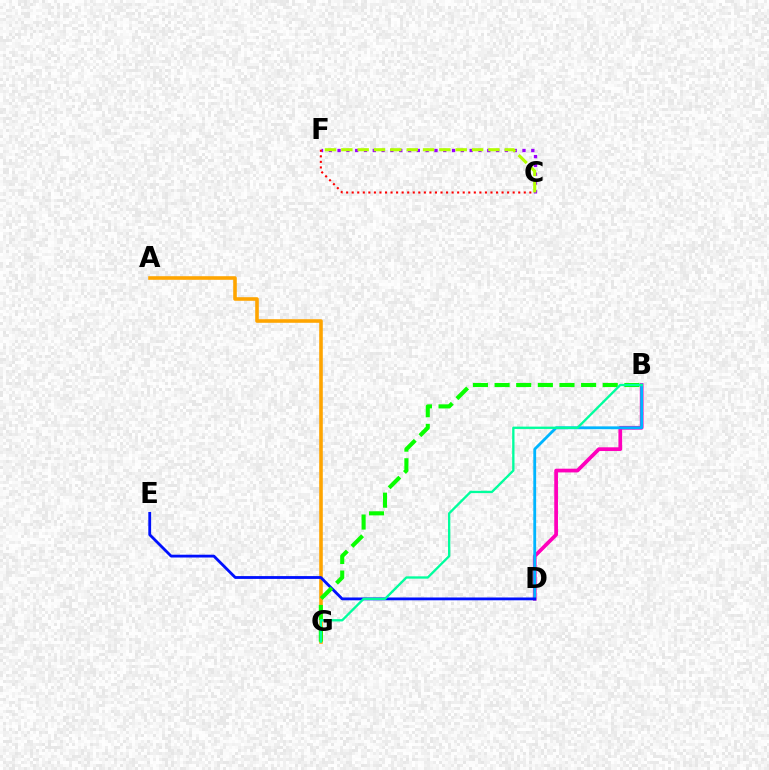{('A', 'G'): [{'color': '#ffa500', 'line_style': 'solid', 'thickness': 2.58}], ('B', 'D'): [{'color': '#ff00bd', 'line_style': 'solid', 'thickness': 2.68}, {'color': '#00b5ff', 'line_style': 'solid', 'thickness': 2.03}], ('C', 'F'): [{'color': '#9b00ff', 'line_style': 'dotted', 'thickness': 2.39}, {'color': '#b3ff00', 'line_style': 'dashed', 'thickness': 2.22}, {'color': '#ff0000', 'line_style': 'dotted', 'thickness': 1.51}], ('D', 'E'): [{'color': '#0010ff', 'line_style': 'solid', 'thickness': 2.02}], ('B', 'G'): [{'color': '#08ff00', 'line_style': 'dashed', 'thickness': 2.94}, {'color': '#00ff9d', 'line_style': 'solid', 'thickness': 1.68}]}